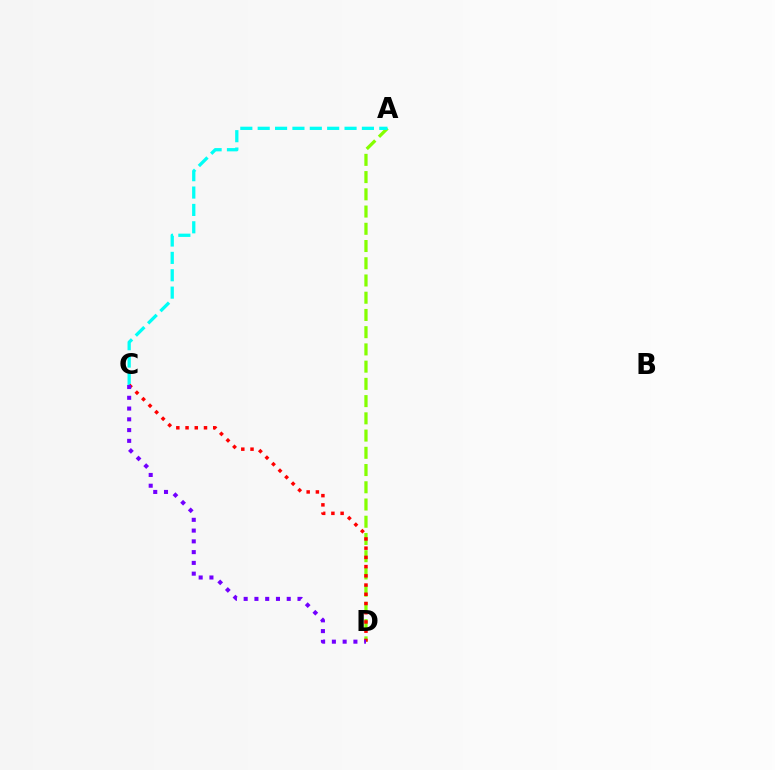{('A', 'D'): [{'color': '#84ff00', 'line_style': 'dashed', 'thickness': 2.34}], ('A', 'C'): [{'color': '#00fff6', 'line_style': 'dashed', 'thickness': 2.36}], ('C', 'D'): [{'color': '#ff0000', 'line_style': 'dotted', 'thickness': 2.51}, {'color': '#7200ff', 'line_style': 'dotted', 'thickness': 2.92}]}